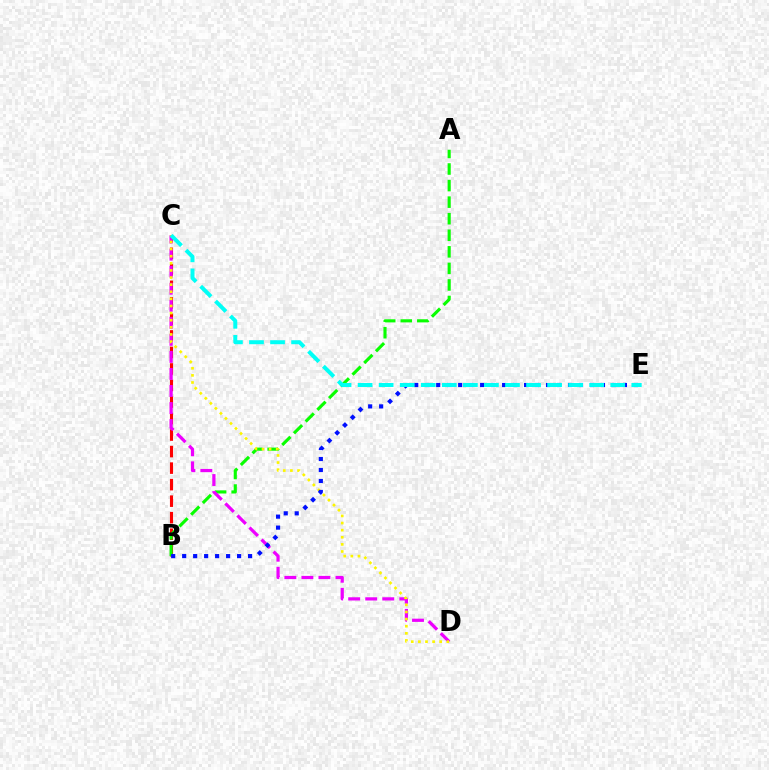{('B', 'C'): [{'color': '#ff0000', 'line_style': 'dashed', 'thickness': 2.24}], ('A', 'B'): [{'color': '#08ff00', 'line_style': 'dashed', 'thickness': 2.25}], ('C', 'D'): [{'color': '#ee00ff', 'line_style': 'dashed', 'thickness': 2.32}, {'color': '#fcf500', 'line_style': 'dotted', 'thickness': 1.93}], ('B', 'E'): [{'color': '#0010ff', 'line_style': 'dotted', 'thickness': 2.98}], ('C', 'E'): [{'color': '#00fff6', 'line_style': 'dashed', 'thickness': 2.86}]}